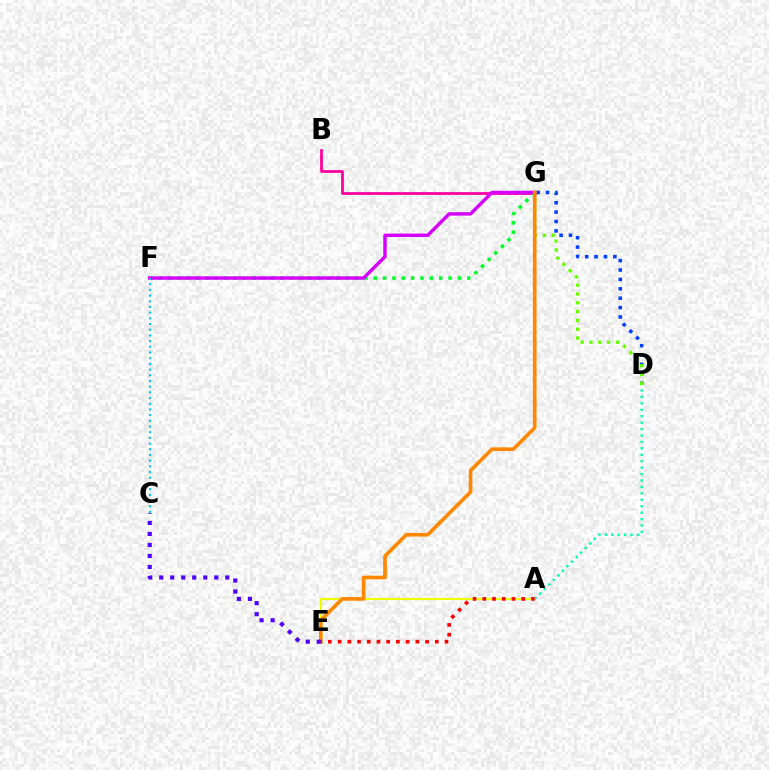{('B', 'G'): [{'color': '#ff00a0', 'line_style': 'solid', 'thickness': 1.99}], ('D', 'G'): [{'color': '#003fff', 'line_style': 'dotted', 'thickness': 2.55}, {'color': '#66ff00', 'line_style': 'dotted', 'thickness': 2.39}], ('A', 'E'): [{'color': '#eeff00', 'line_style': 'solid', 'thickness': 1.55}, {'color': '#ff0000', 'line_style': 'dotted', 'thickness': 2.64}], ('F', 'G'): [{'color': '#00ff27', 'line_style': 'dotted', 'thickness': 2.54}, {'color': '#d600ff', 'line_style': 'solid', 'thickness': 2.47}], ('C', 'F'): [{'color': '#00c7ff', 'line_style': 'dotted', 'thickness': 1.55}], ('E', 'G'): [{'color': '#ff8800', 'line_style': 'solid', 'thickness': 2.63}], ('A', 'D'): [{'color': '#00ffaf', 'line_style': 'dotted', 'thickness': 1.75}], ('C', 'E'): [{'color': '#4f00ff', 'line_style': 'dotted', 'thickness': 2.99}]}